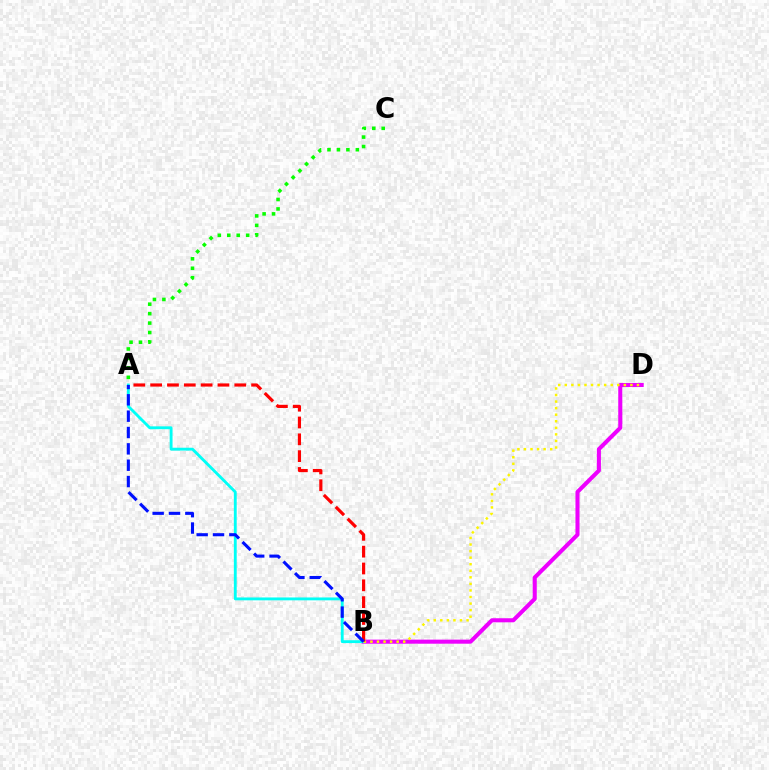{('B', 'D'): [{'color': '#ee00ff', 'line_style': 'solid', 'thickness': 2.92}, {'color': '#fcf500', 'line_style': 'dotted', 'thickness': 1.78}], ('A', 'B'): [{'color': '#00fff6', 'line_style': 'solid', 'thickness': 2.06}, {'color': '#ff0000', 'line_style': 'dashed', 'thickness': 2.29}, {'color': '#0010ff', 'line_style': 'dashed', 'thickness': 2.22}], ('A', 'C'): [{'color': '#08ff00', 'line_style': 'dotted', 'thickness': 2.57}]}